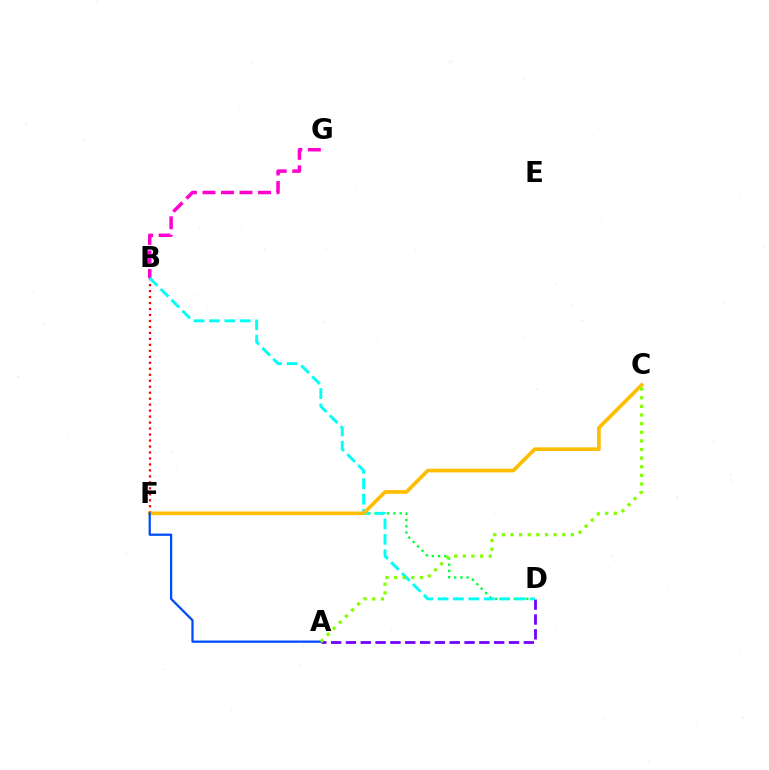{('D', 'F'): [{'color': '#00ff39', 'line_style': 'dotted', 'thickness': 1.7}], ('A', 'D'): [{'color': '#7200ff', 'line_style': 'dashed', 'thickness': 2.01}], ('B', 'G'): [{'color': '#ff00cf', 'line_style': 'dashed', 'thickness': 2.52}], ('B', 'F'): [{'color': '#ff0000', 'line_style': 'dotted', 'thickness': 1.62}], ('B', 'D'): [{'color': '#00fff6', 'line_style': 'dashed', 'thickness': 2.09}], ('C', 'F'): [{'color': '#ffbd00', 'line_style': 'solid', 'thickness': 2.62}], ('A', 'F'): [{'color': '#004bff', 'line_style': 'solid', 'thickness': 1.62}], ('A', 'C'): [{'color': '#84ff00', 'line_style': 'dotted', 'thickness': 2.34}]}